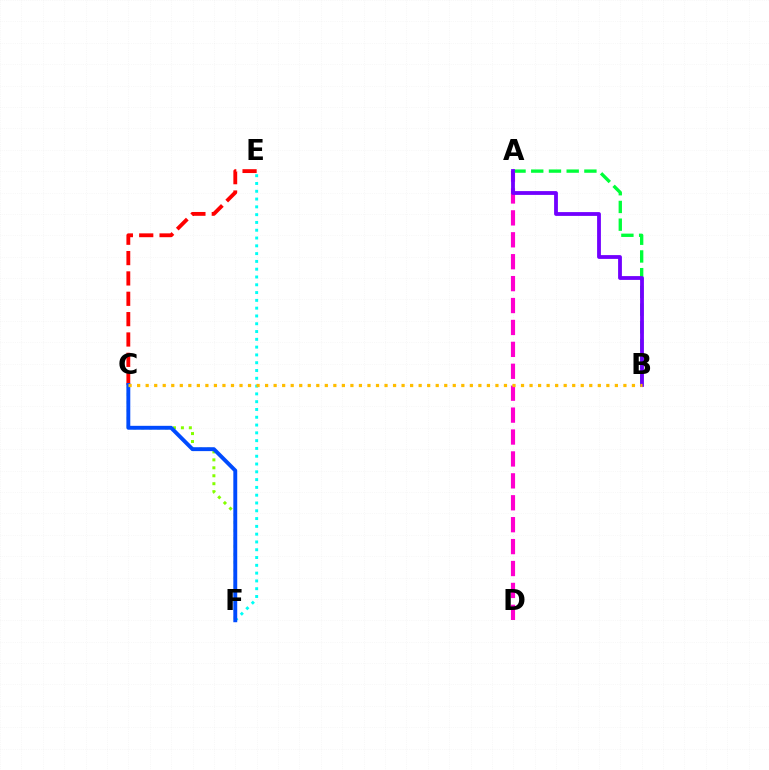{('A', 'D'): [{'color': '#ff00cf', 'line_style': 'dashed', 'thickness': 2.98}], ('C', 'F'): [{'color': '#84ff00', 'line_style': 'dotted', 'thickness': 2.16}, {'color': '#004bff', 'line_style': 'solid', 'thickness': 2.81}], ('C', 'E'): [{'color': '#ff0000', 'line_style': 'dashed', 'thickness': 2.76}], ('A', 'B'): [{'color': '#00ff39', 'line_style': 'dashed', 'thickness': 2.41}, {'color': '#7200ff', 'line_style': 'solid', 'thickness': 2.74}], ('E', 'F'): [{'color': '#00fff6', 'line_style': 'dotted', 'thickness': 2.12}], ('B', 'C'): [{'color': '#ffbd00', 'line_style': 'dotted', 'thickness': 2.32}]}